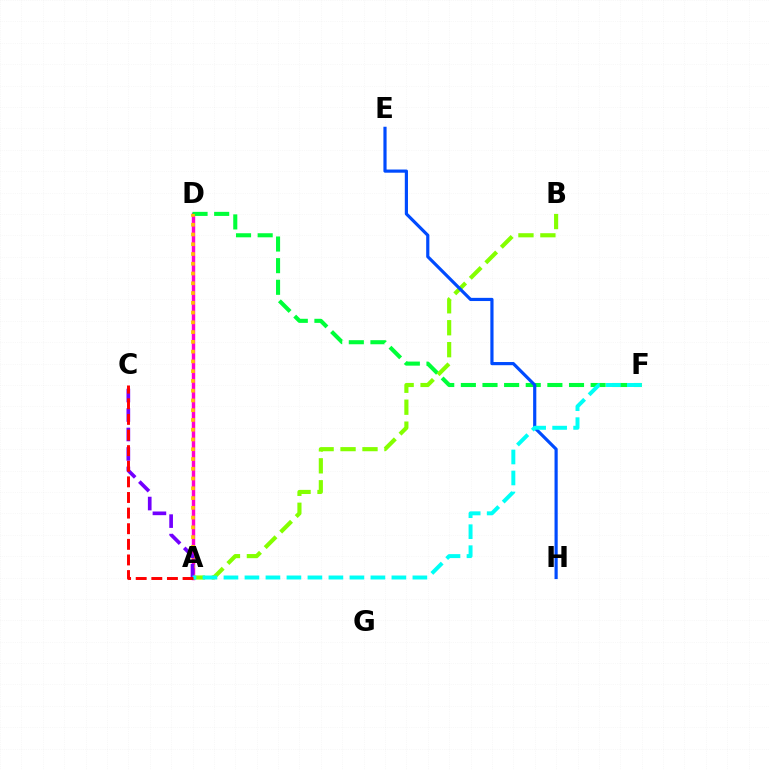{('A', 'D'): [{'color': '#ff00cf', 'line_style': 'solid', 'thickness': 2.46}, {'color': '#ffbd00', 'line_style': 'dotted', 'thickness': 2.65}], ('D', 'F'): [{'color': '#00ff39', 'line_style': 'dashed', 'thickness': 2.94}], ('A', 'B'): [{'color': '#84ff00', 'line_style': 'dashed', 'thickness': 2.98}], ('E', 'H'): [{'color': '#004bff', 'line_style': 'solid', 'thickness': 2.29}], ('A', 'C'): [{'color': '#7200ff', 'line_style': 'dashed', 'thickness': 2.65}, {'color': '#ff0000', 'line_style': 'dashed', 'thickness': 2.12}], ('A', 'F'): [{'color': '#00fff6', 'line_style': 'dashed', 'thickness': 2.85}]}